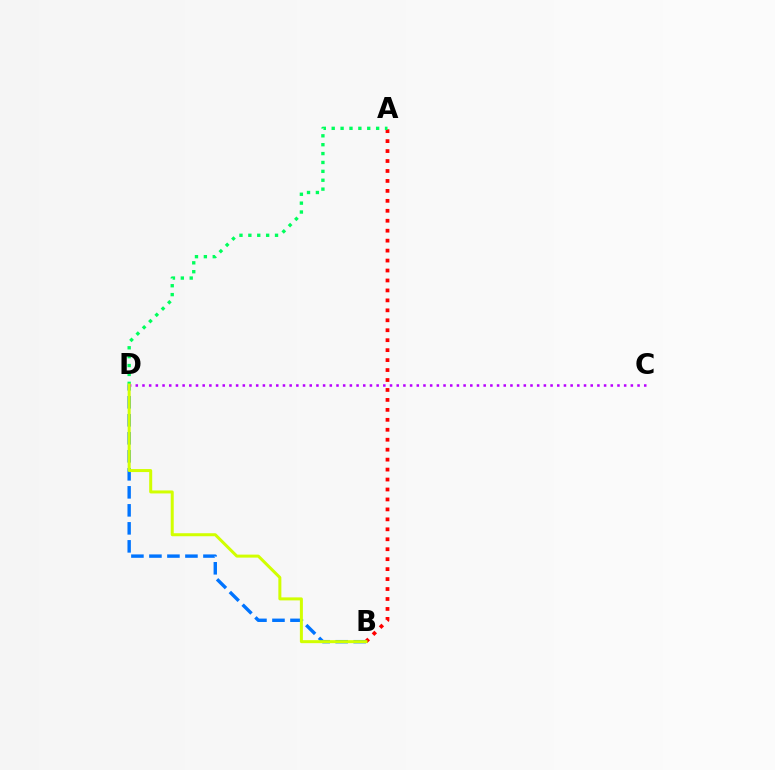{('A', 'B'): [{'color': '#ff0000', 'line_style': 'dotted', 'thickness': 2.7}], ('B', 'D'): [{'color': '#0074ff', 'line_style': 'dashed', 'thickness': 2.45}, {'color': '#d1ff00', 'line_style': 'solid', 'thickness': 2.16}], ('A', 'D'): [{'color': '#00ff5c', 'line_style': 'dotted', 'thickness': 2.41}], ('C', 'D'): [{'color': '#b900ff', 'line_style': 'dotted', 'thickness': 1.82}]}